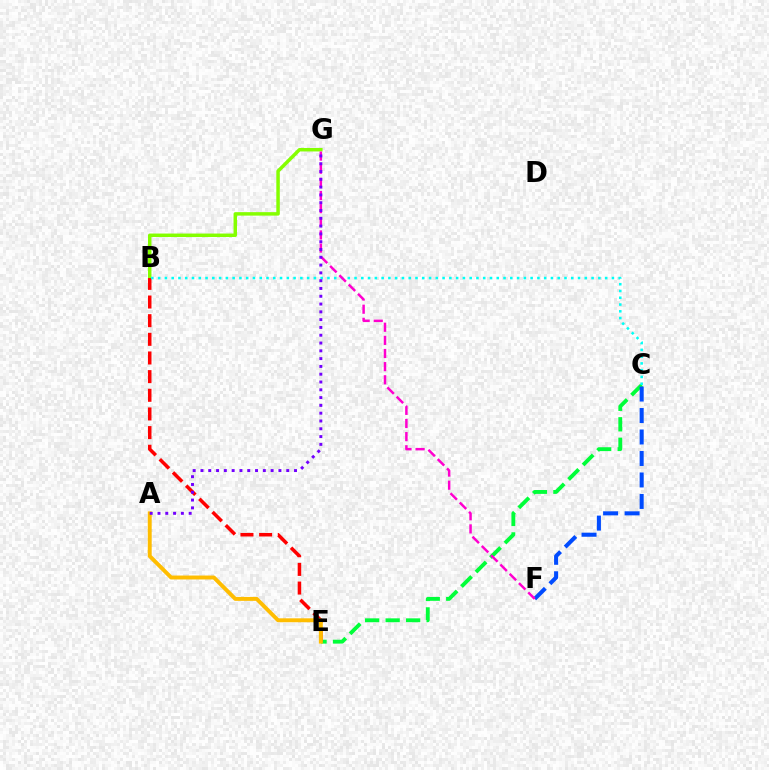{('C', 'E'): [{'color': '#00ff39', 'line_style': 'dashed', 'thickness': 2.78}], ('B', 'G'): [{'color': '#84ff00', 'line_style': 'solid', 'thickness': 2.5}], ('B', 'E'): [{'color': '#ff0000', 'line_style': 'dashed', 'thickness': 2.53}], ('B', 'C'): [{'color': '#00fff6', 'line_style': 'dotted', 'thickness': 1.84}], ('C', 'F'): [{'color': '#004bff', 'line_style': 'dashed', 'thickness': 2.92}], ('A', 'E'): [{'color': '#ffbd00', 'line_style': 'solid', 'thickness': 2.83}], ('F', 'G'): [{'color': '#ff00cf', 'line_style': 'dashed', 'thickness': 1.78}], ('A', 'G'): [{'color': '#7200ff', 'line_style': 'dotted', 'thickness': 2.12}]}